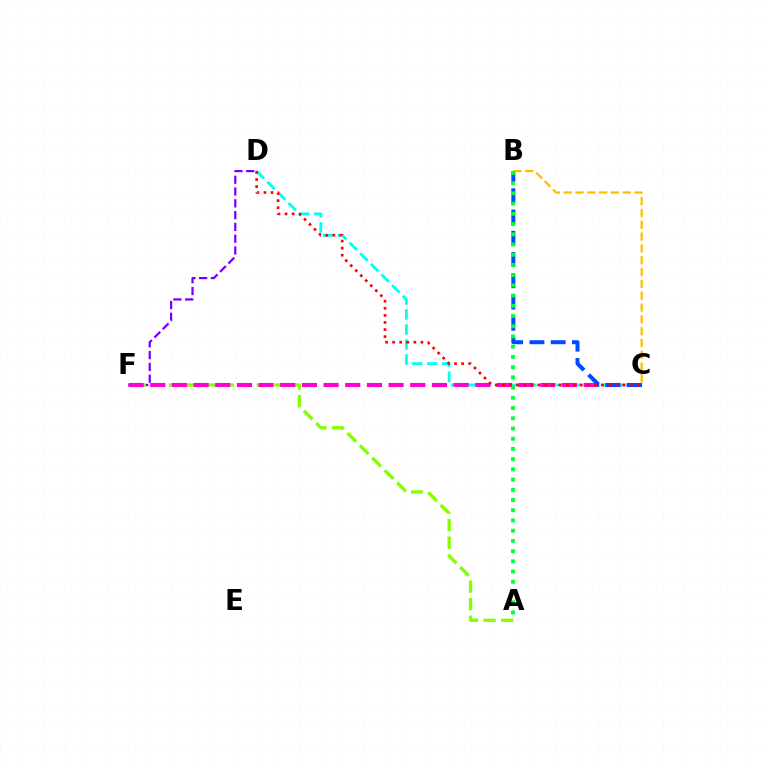{('D', 'F'): [{'color': '#7200ff', 'line_style': 'dashed', 'thickness': 1.6}], ('A', 'F'): [{'color': '#84ff00', 'line_style': 'dashed', 'thickness': 2.39}], ('C', 'D'): [{'color': '#00fff6', 'line_style': 'dashed', 'thickness': 2.04}, {'color': '#ff0000', 'line_style': 'dotted', 'thickness': 1.92}], ('C', 'F'): [{'color': '#ff00cf', 'line_style': 'dashed', 'thickness': 2.94}], ('B', 'C'): [{'color': '#004bff', 'line_style': 'dashed', 'thickness': 2.89}, {'color': '#ffbd00', 'line_style': 'dashed', 'thickness': 1.6}], ('A', 'B'): [{'color': '#00ff39', 'line_style': 'dotted', 'thickness': 2.78}]}